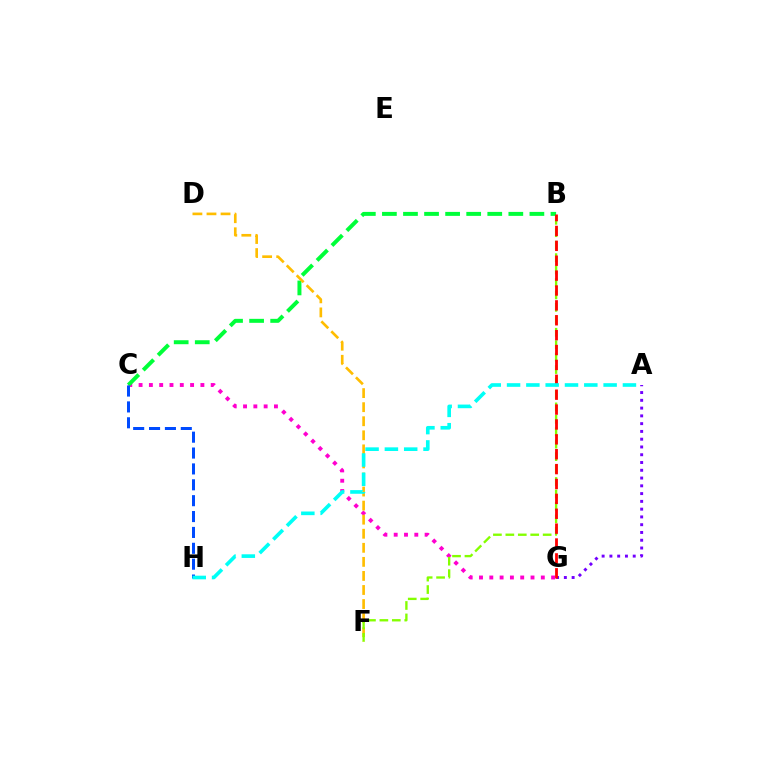{('C', 'G'): [{'color': '#ff00cf', 'line_style': 'dotted', 'thickness': 2.8}], ('A', 'G'): [{'color': '#7200ff', 'line_style': 'dotted', 'thickness': 2.11}], ('B', 'C'): [{'color': '#00ff39', 'line_style': 'dashed', 'thickness': 2.86}], ('D', 'F'): [{'color': '#ffbd00', 'line_style': 'dashed', 'thickness': 1.91}], ('B', 'F'): [{'color': '#84ff00', 'line_style': 'dashed', 'thickness': 1.69}], ('B', 'G'): [{'color': '#ff0000', 'line_style': 'dashed', 'thickness': 2.02}], ('C', 'H'): [{'color': '#004bff', 'line_style': 'dashed', 'thickness': 2.16}], ('A', 'H'): [{'color': '#00fff6', 'line_style': 'dashed', 'thickness': 2.62}]}